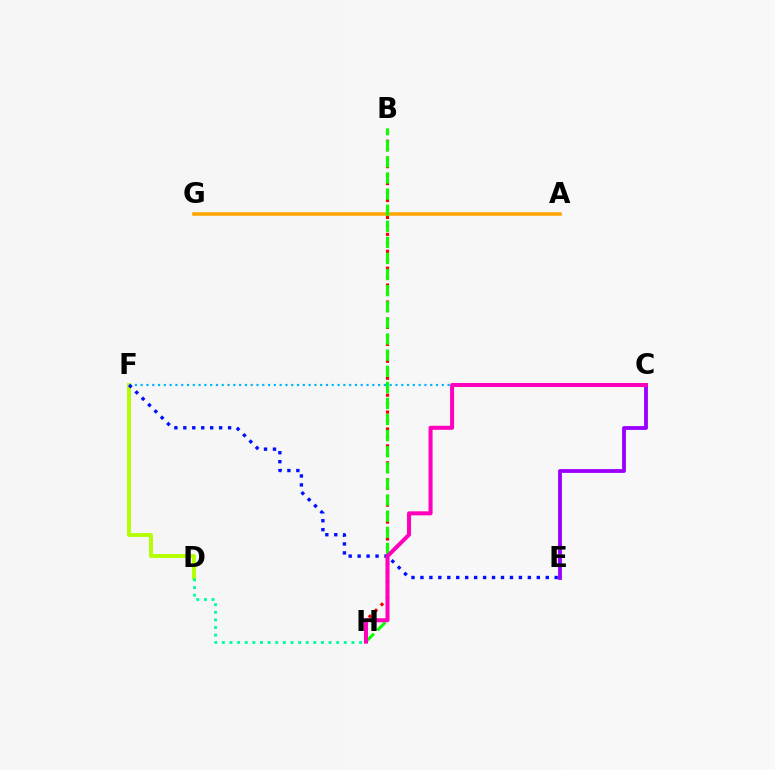{('D', 'F'): [{'color': '#b3ff00', 'line_style': 'solid', 'thickness': 2.8}], ('B', 'H'): [{'color': '#ff0000', 'line_style': 'dotted', 'thickness': 2.3}, {'color': '#08ff00', 'line_style': 'dashed', 'thickness': 2.19}], ('C', 'E'): [{'color': '#9b00ff', 'line_style': 'solid', 'thickness': 2.76}], ('C', 'F'): [{'color': '#00b5ff', 'line_style': 'dotted', 'thickness': 1.57}], ('D', 'H'): [{'color': '#00ff9d', 'line_style': 'dotted', 'thickness': 2.07}], ('A', 'G'): [{'color': '#ffa500', 'line_style': 'solid', 'thickness': 2.54}], ('E', 'F'): [{'color': '#0010ff', 'line_style': 'dotted', 'thickness': 2.43}], ('C', 'H'): [{'color': '#ff00bd', 'line_style': 'solid', 'thickness': 2.89}]}